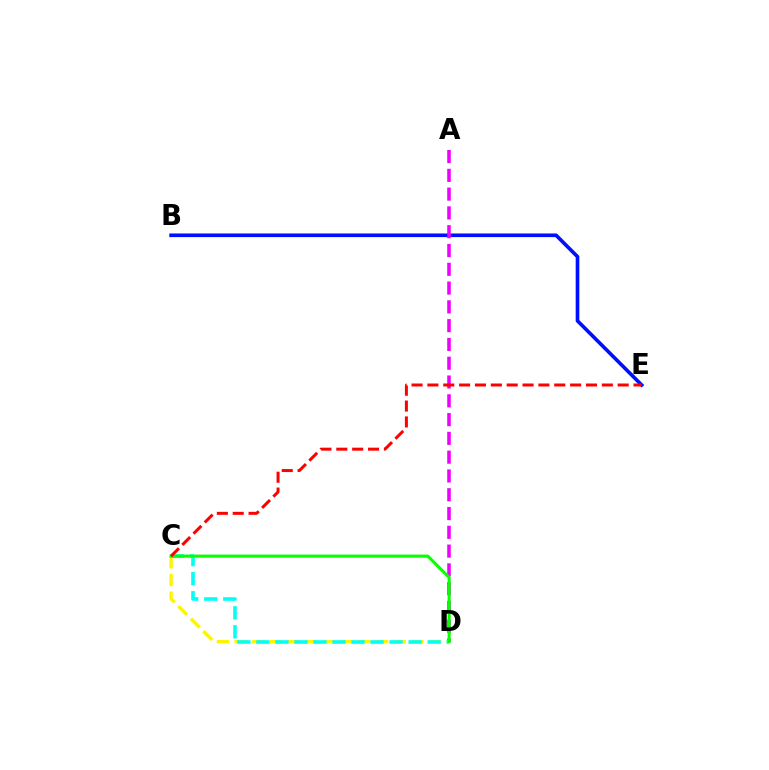{('B', 'E'): [{'color': '#0010ff', 'line_style': 'solid', 'thickness': 2.62}], ('C', 'D'): [{'color': '#fcf500', 'line_style': 'dashed', 'thickness': 2.4}, {'color': '#00fff6', 'line_style': 'dashed', 'thickness': 2.58}, {'color': '#08ff00', 'line_style': 'solid', 'thickness': 2.2}], ('A', 'D'): [{'color': '#ee00ff', 'line_style': 'dashed', 'thickness': 2.55}], ('C', 'E'): [{'color': '#ff0000', 'line_style': 'dashed', 'thickness': 2.15}]}